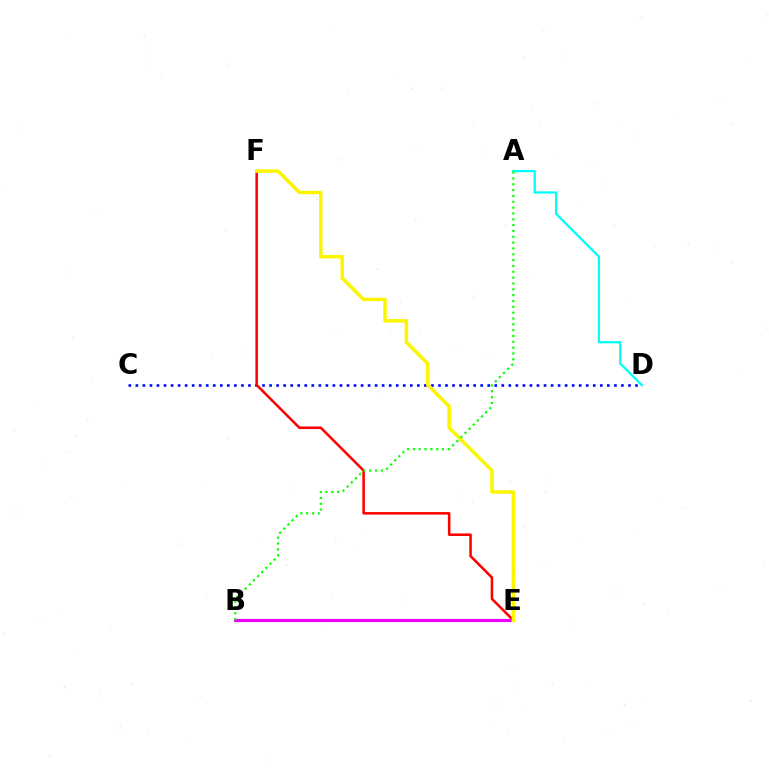{('B', 'E'): [{'color': '#ee00ff', 'line_style': 'solid', 'thickness': 2.28}], ('C', 'D'): [{'color': '#0010ff', 'line_style': 'dotted', 'thickness': 1.91}], ('E', 'F'): [{'color': '#ff0000', 'line_style': 'solid', 'thickness': 1.84}, {'color': '#fcf500', 'line_style': 'solid', 'thickness': 2.51}], ('A', 'D'): [{'color': '#00fff6', 'line_style': 'solid', 'thickness': 1.64}], ('A', 'B'): [{'color': '#08ff00', 'line_style': 'dotted', 'thickness': 1.59}]}